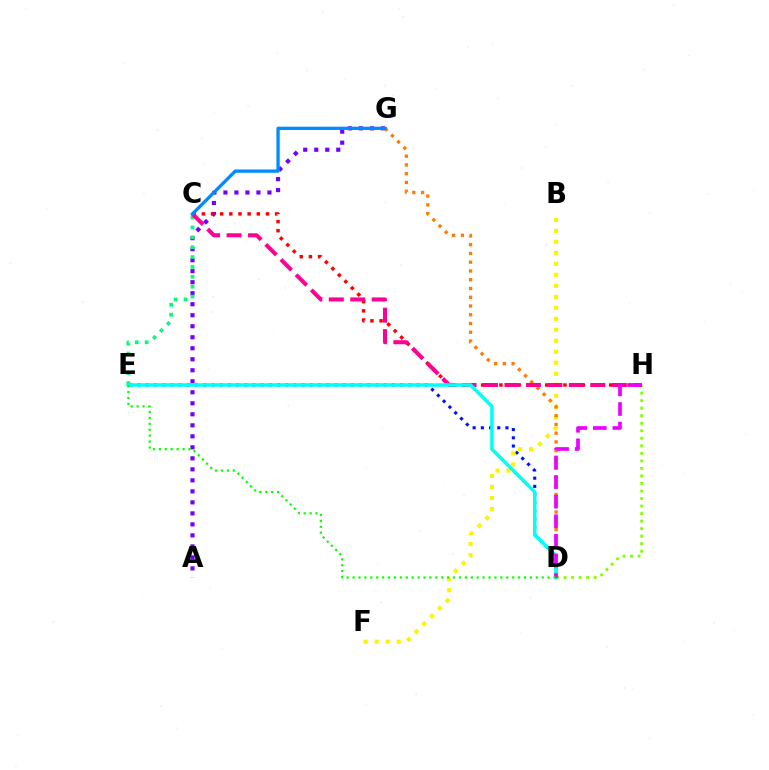{('D', 'E'): [{'color': '#0010ff', 'line_style': 'dotted', 'thickness': 2.23}, {'color': '#00fff6', 'line_style': 'solid', 'thickness': 2.53}, {'color': '#08ff00', 'line_style': 'dotted', 'thickness': 1.61}], ('A', 'G'): [{'color': '#7200ff', 'line_style': 'dotted', 'thickness': 2.99}], ('D', 'H'): [{'color': '#84ff00', 'line_style': 'dotted', 'thickness': 2.05}, {'color': '#ee00ff', 'line_style': 'dashed', 'thickness': 2.66}], ('B', 'F'): [{'color': '#fcf500', 'line_style': 'dotted', 'thickness': 2.99}], ('C', 'H'): [{'color': '#ff0000', 'line_style': 'dotted', 'thickness': 2.49}, {'color': '#ff0094', 'line_style': 'dashed', 'thickness': 2.92}], ('D', 'G'): [{'color': '#ff7c00', 'line_style': 'dotted', 'thickness': 2.38}], ('C', 'E'): [{'color': '#00ff74', 'line_style': 'dotted', 'thickness': 2.68}], ('C', 'G'): [{'color': '#008cff', 'line_style': 'solid', 'thickness': 2.38}]}